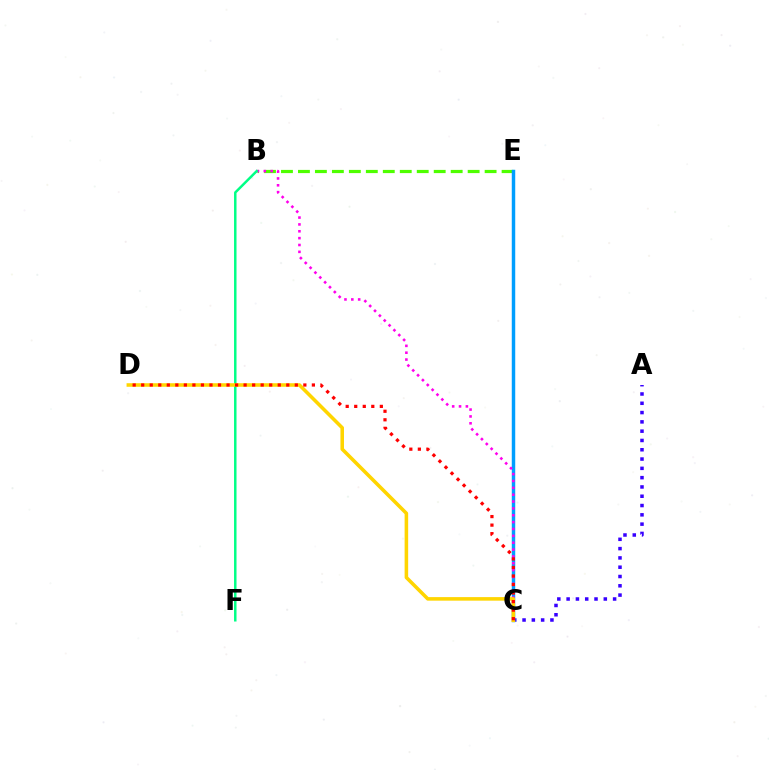{('A', 'C'): [{'color': '#3700ff', 'line_style': 'dotted', 'thickness': 2.53}], ('B', 'E'): [{'color': '#4fff00', 'line_style': 'dashed', 'thickness': 2.31}], ('C', 'E'): [{'color': '#009eff', 'line_style': 'solid', 'thickness': 2.49}], ('B', 'C'): [{'color': '#ff00ed', 'line_style': 'dotted', 'thickness': 1.86}], ('B', 'F'): [{'color': '#00ff86', 'line_style': 'solid', 'thickness': 1.78}], ('C', 'D'): [{'color': '#ffd500', 'line_style': 'solid', 'thickness': 2.56}, {'color': '#ff0000', 'line_style': 'dotted', 'thickness': 2.32}]}